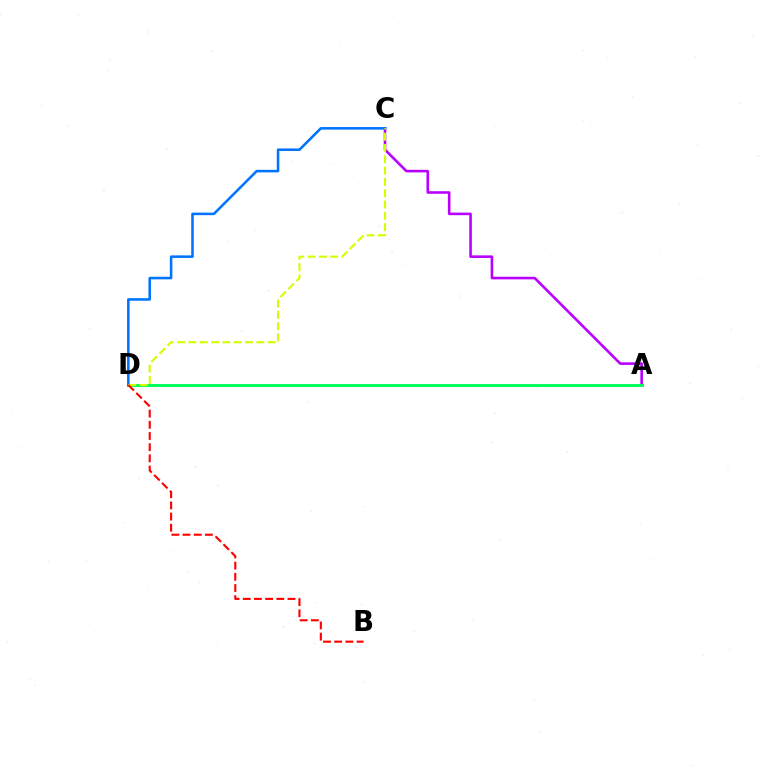{('A', 'C'): [{'color': '#b900ff', 'line_style': 'solid', 'thickness': 1.87}], ('A', 'D'): [{'color': '#00ff5c', 'line_style': 'solid', 'thickness': 2.09}], ('C', 'D'): [{'color': '#0074ff', 'line_style': 'solid', 'thickness': 1.85}, {'color': '#d1ff00', 'line_style': 'dashed', 'thickness': 1.54}], ('B', 'D'): [{'color': '#ff0000', 'line_style': 'dashed', 'thickness': 1.52}]}